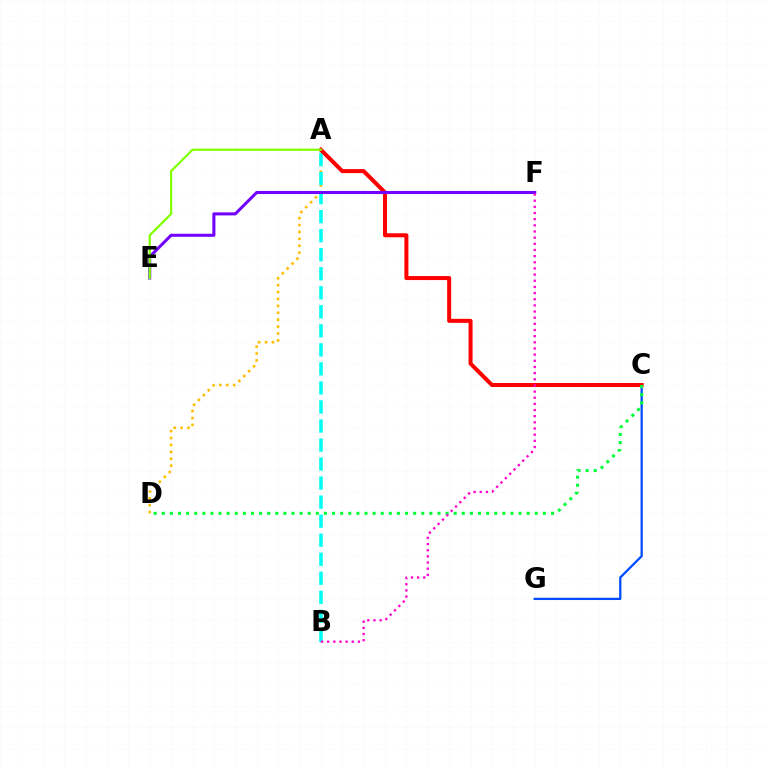{('A', 'D'): [{'color': '#ffbd00', 'line_style': 'dotted', 'thickness': 1.88}], ('A', 'B'): [{'color': '#00fff6', 'line_style': 'dashed', 'thickness': 2.59}], ('C', 'G'): [{'color': '#004bff', 'line_style': 'solid', 'thickness': 1.63}], ('A', 'C'): [{'color': '#ff0000', 'line_style': 'solid', 'thickness': 2.89}], ('E', 'F'): [{'color': '#7200ff', 'line_style': 'solid', 'thickness': 2.19}], ('A', 'E'): [{'color': '#84ff00', 'line_style': 'solid', 'thickness': 1.62}], ('C', 'D'): [{'color': '#00ff39', 'line_style': 'dotted', 'thickness': 2.2}], ('B', 'F'): [{'color': '#ff00cf', 'line_style': 'dotted', 'thickness': 1.67}]}